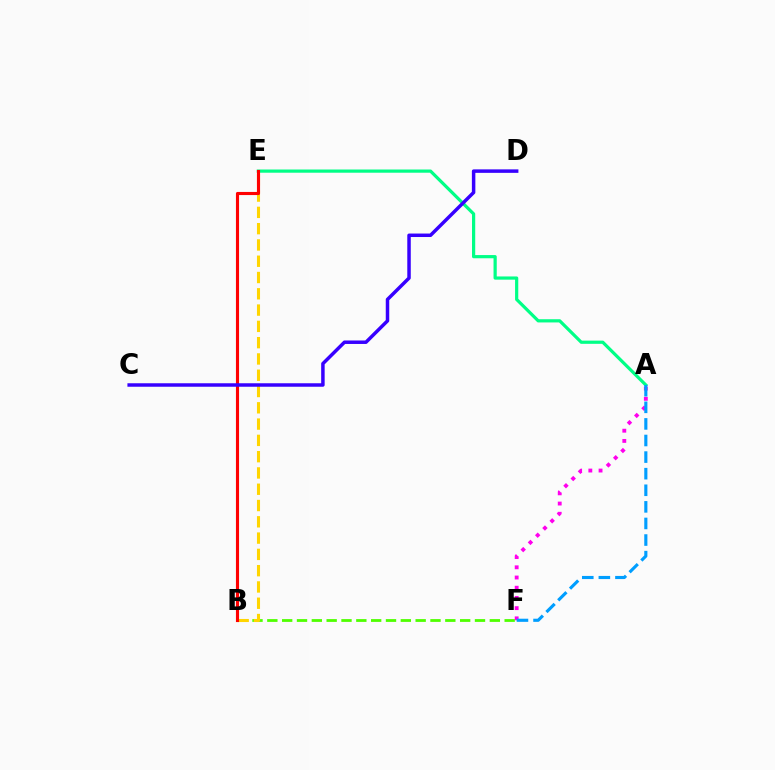{('A', 'E'): [{'color': '#00ff86', 'line_style': 'solid', 'thickness': 2.31}], ('A', 'F'): [{'color': '#ff00ed', 'line_style': 'dotted', 'thickness': 2.77}, {'color': '#009eff', 'line_style': 'dashed', 'thickness': 2.25}], ('B', 'F'): [{'color': '#4fff00', 'line_style': 'dashed', 'thickness': 2.01}], ('B', 'E'): [{'color': '#ffd500', 'line_style': 'dashed', 'thickness': 2.21}, {'color': '#ff0000', 'line_style': 'solid', 'thickness': 2.25}], ('C', 'D'): [{'color': '#3700ff', 'line_style': 'solid', 'thickness': 2.51}]}